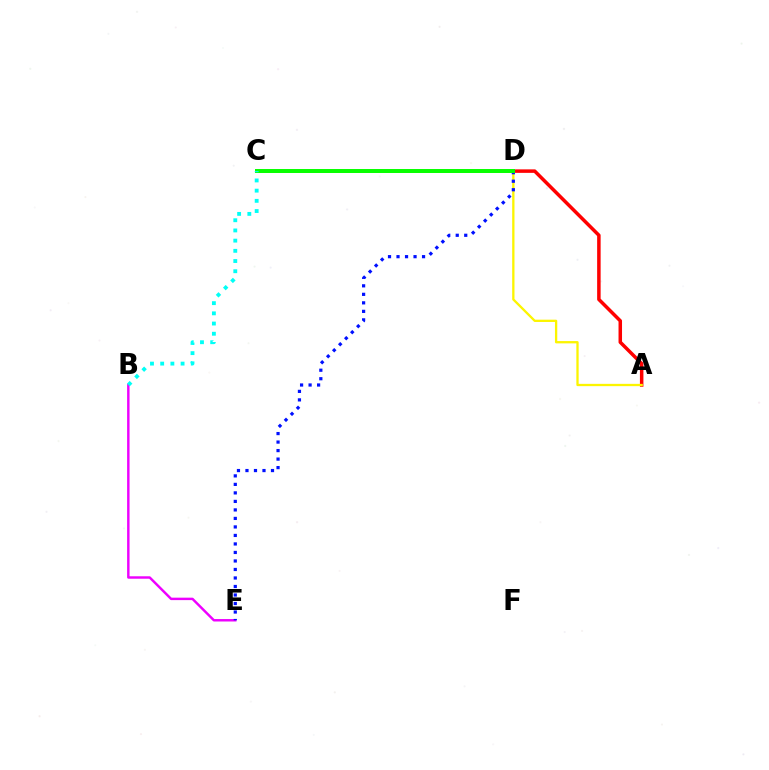{('B', 'E'): [{'color': '#ee00ff', 'line_style': 'solid', 'thickness': 1.76}], ('A', 'D'): [{'color': '#ff0000', 'line_style': 'solid', 'thickness': 2.52}, {'color': '#fcf500', 'line_style': 'solid', 'thickness': 1.66}], ('D', 'E'): [{'color': '#0010ff', 'line_style': 'dotted', 'thickness': 2.31}], ('C', 'D'): [{'color': '#08ff00', 'line_style': 'solid', 'thickness': 2.87}], ('B', 'C'): [{'color': '#00fff6', 'line_style': 'dotted', 'thickness': 2.77}]}